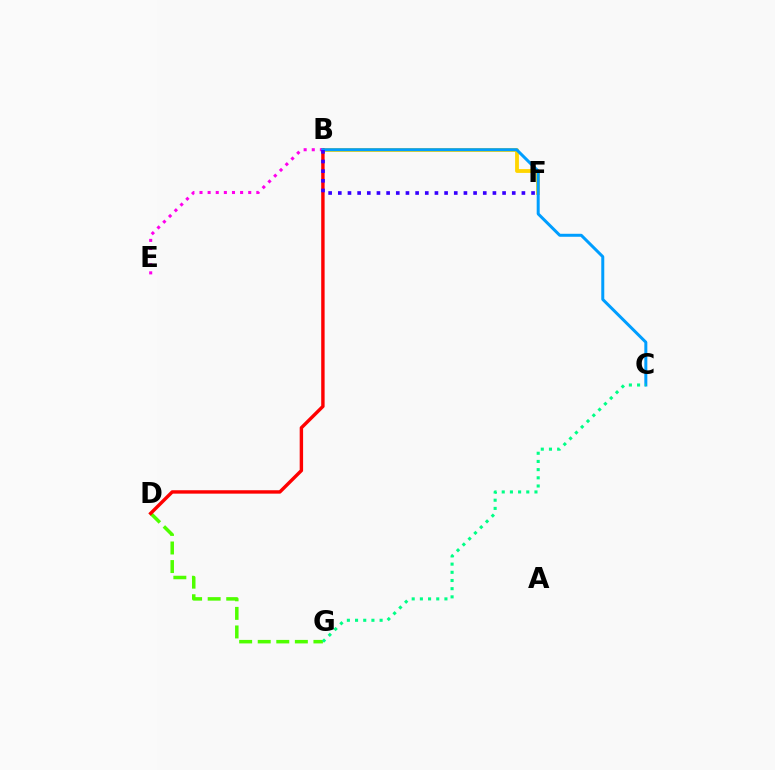{('B', 'F'): [{'color': '#ffd500', 'line_style': 'solid', 'thickness': 2.75}, {'color': '#3700ff', 'line_style': 'dotted', 'thickness': 2.63}], ('D', 'G'): [{'color': '#4fff00', 'line_style': 'dashed', 'thickness': 2.52}], ('B', 'D'): [{'color': '#ff0000', 'line_style': 'solid', 'thickness': 2.45}], ('B', 'E'): [{'color': '#ff00ed', 'line_style': 'dotted', 'thickness': 2.21}], ('B', 'C'): [{'color': '#009eff', 'line_style': 'solid', 'thickness': 2.16}], ('C', 'G'): [{'color': '#00ff86', 'line_style': 'dotted', 'thickness': 2.22}]}